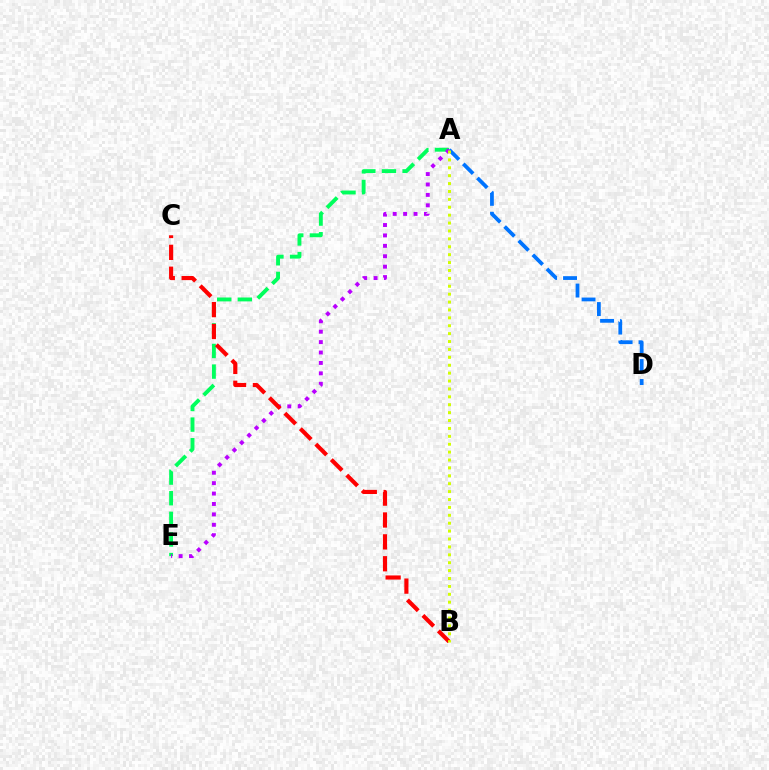{('A', 'E'): [{'color': '#00ff5c', 'line_style': 'dashed', 'thickness': 2.8}, {'color': '#b900ff', 'line_style': 'dotted', 'thickness': 2.83}], ('A', 'D'): [{'color': '#0074ff', 'line_style': 'dashed', 'thickness': 2.71}], ('B', 'C'): [{'color': '#ff0000', 'line_style': 'dashed', 'thickness': 2.97}], ('A', 'B'): [{'color': '#d1ff00', 'line_style': 'dotted', 'thickness': 2.15}]}